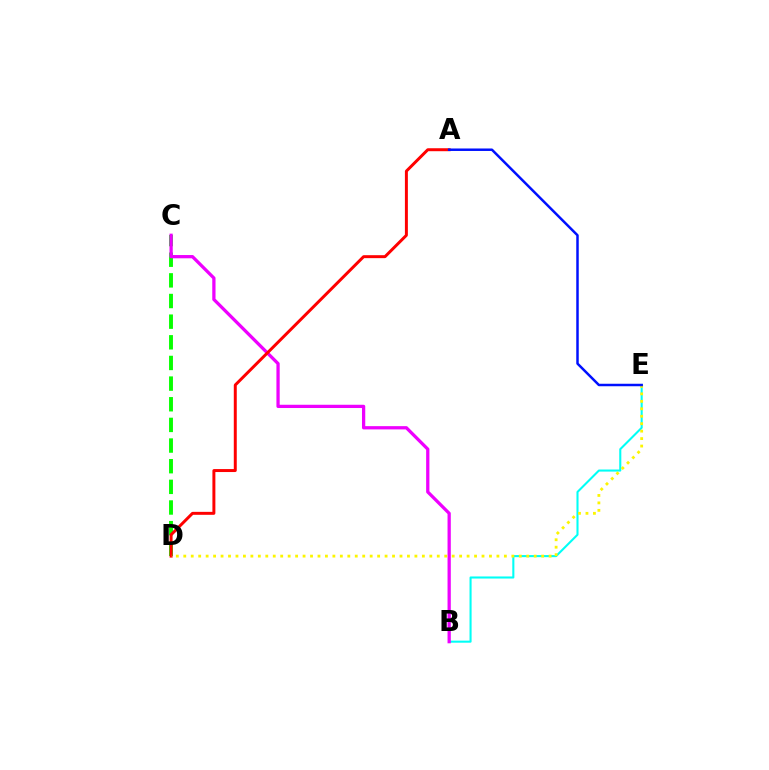{('B', 'E'): [{'color': '#00fff6', 'line_style': 'solid', 'thickness': 1.5}], ('C', 'D'): [{'color': '#08ff00', 'line_style': 'dashed', 'thickness': 2.81}], ('B', 'C'): [{'color': '#ee00ff', 'line_style': 'solid', 'thickness': 2.35}], ('A', 'D'): [{'color': '#ff0000', 'line_style': 'solid', 'thickness': 2.14}], ('D', 'E'): [{'color': '#fcf500', 'line_style': 'dotted', 'thickness': 2.03}], ('A', 'E'): [{'color': '#0010ff', 'line_style': 'solid', 'thickness': 1.79}]}